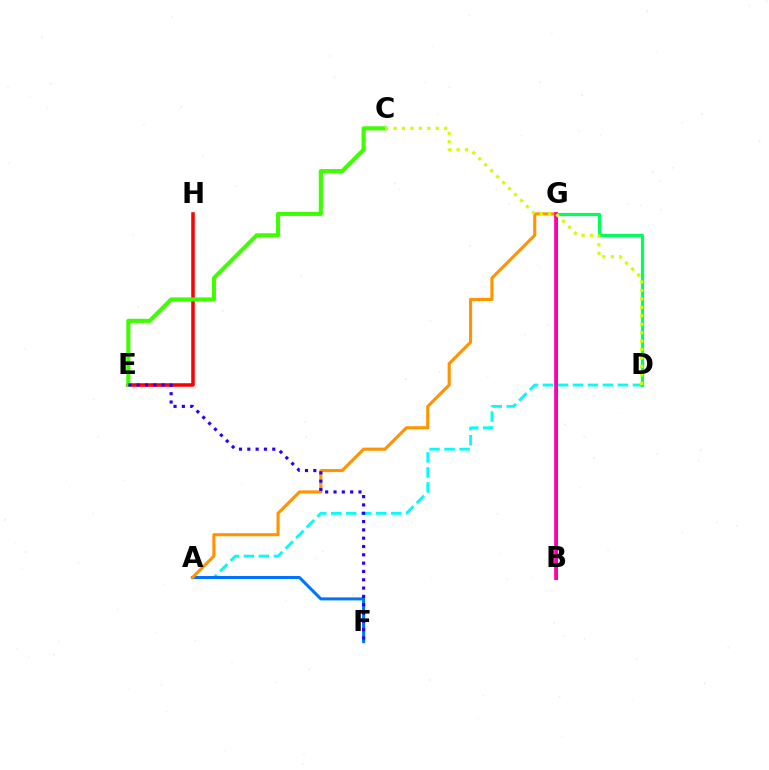{('A', 'D'): [{'color': '#00fff6', 'line_style': 'dashed', 'thickness': 2.04}], ('D', 'G'): [{'color': '#00ff5c', 'line_style': 'solid', 'thickness': 2.33}], ('E', 'H'): [{'color': '#ff0000', 'line_style': 'solid', 'thickness': 2.56}], ('B', 'G'): [{'color': '#b900ff', 'line_style': 'solid', 'thickness': 2.05}, {'color': '#ff00ac', 'line_style': 'solid', 'thickness': 2.65}], ('A', 'F'): [{'color': '#0074ff', 'line_style': 'solid', 'thickness': 2.17}], ('A', 'G'): [{'color': '#ff9400', 'line_style': 'solid', 'thickness': 2.24}], ('C', 'E'): [{'color': '#3dff00', 'line_style': 'solid', 'thickness': 2.94}], ('E', 'F'): [{'color': '#2500ff', 'line_style': 'dotted', 'thickness': 2.26}], ('C', 'D'): [{'color': '#d1ff00', 'line_style': 'dotted', 'thickness': 2.29}]}